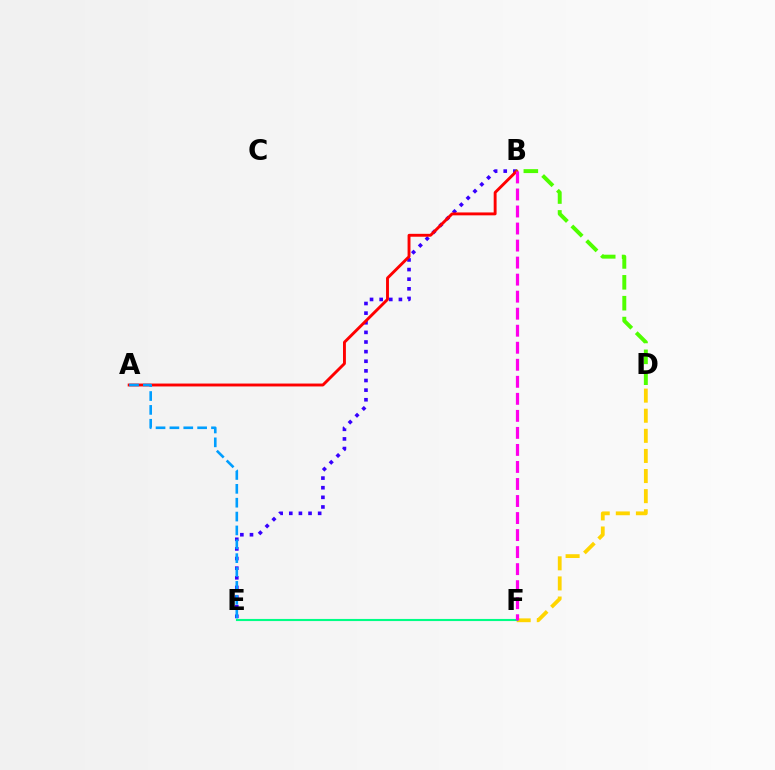{('D', 'F'): [{'color': '#ffd500', 'line_style': 'dashed', 'thickness': 2.73}], ('B', 'E'): [{'color': '#3700ff', 'line_style': 'dotted', 'thickness': 2.62}], ('A', 'B'): [{'color': '#ff0000', 'line_style': 'solid', 'thickness': 2.09}], ('E', 'F'): [{'color': '#00ff86', 'line_style': 'solid', 'thickness': 1.53}], ('B', 'D'): [{'color': '#4fff00', 'line_style': 'dashed', 'thickness': 2.84}], ('A', 'E'): [{'color': '#009eff', 'line_style': 'dashed', 'thickness': 1.88}], ('B', 'F'): [{'color': '#ff00ed', 'line_style': 'dashed', 'thickness': 2.31}]}